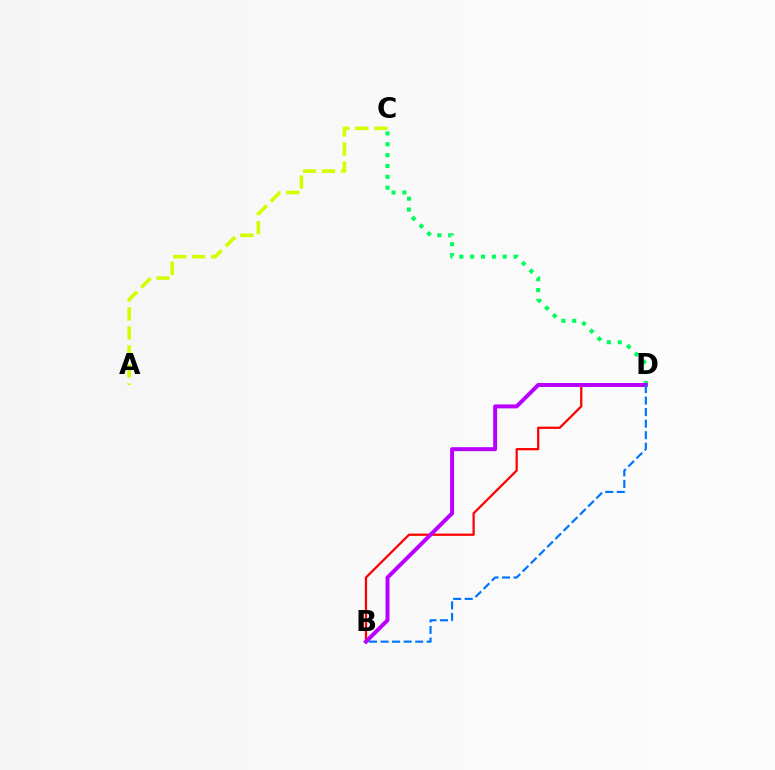{('A', 'C'): [{'color': '#d1ff00', 'line_style': 'dashed', 'thickness': 2.58}], ('C', 'D'): [{'color': '#00ff5c', 'line_style': 'dotted', 'thickness': 2.95}], ('B', 'D'): [{'color': '#ff0000', 'line_style': 'solid', 'thickness': 1.62}, {'color': '#b900ff', 'line_style': 'solid', 'thickness': 2.87}, {'color': '#0074ff', 'line_style': 'dashed', 'thickness': 1.57}]}